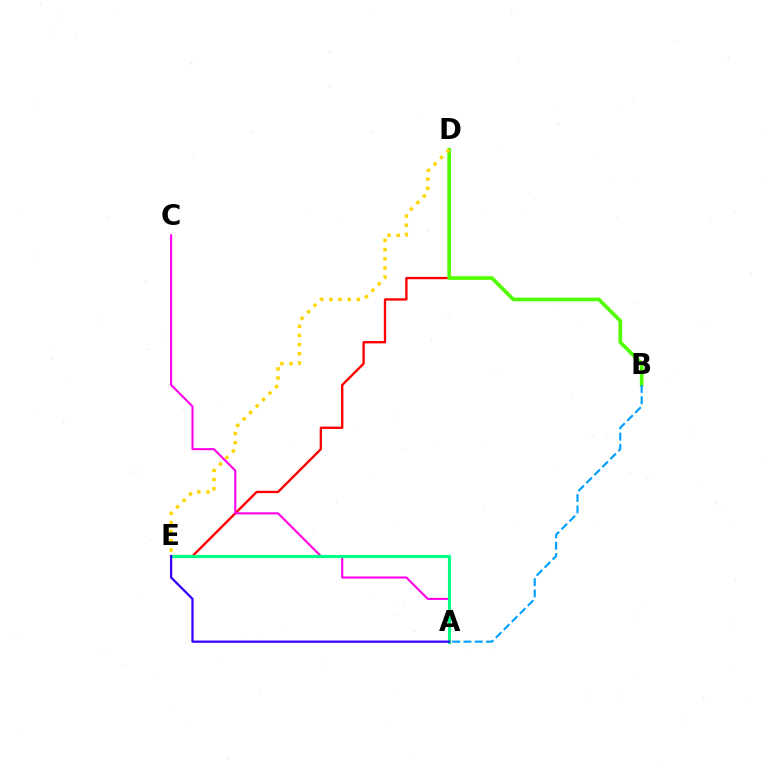{('D', 'E'): [{'color': '#ff0000', 'line_style': 'solid', 'thickness': 1.69}, {'color': '#ffd500', 'line_style': 'dotted', 'thickness': 2.49}], ('B', 'D'): [{'color': '#4fff00', 'line_style': 'solid', 'thickness': 2.63}], ('A', 'B'): [{'color': '#009eff', 'line_style': 'dashed', 'thickness': 1.54}], ('A', 'C'): [{'color': '#ff00ed', 'line_style': 'solid', 'thickness': 1.5}], ('A', 'E'): [{'color': '#00ff86', 'line_style': 'solid', 'thickness': 2.23}, {'color': '#3700ff', 'line_style': 'solid', 'thickness': 1.62}]}